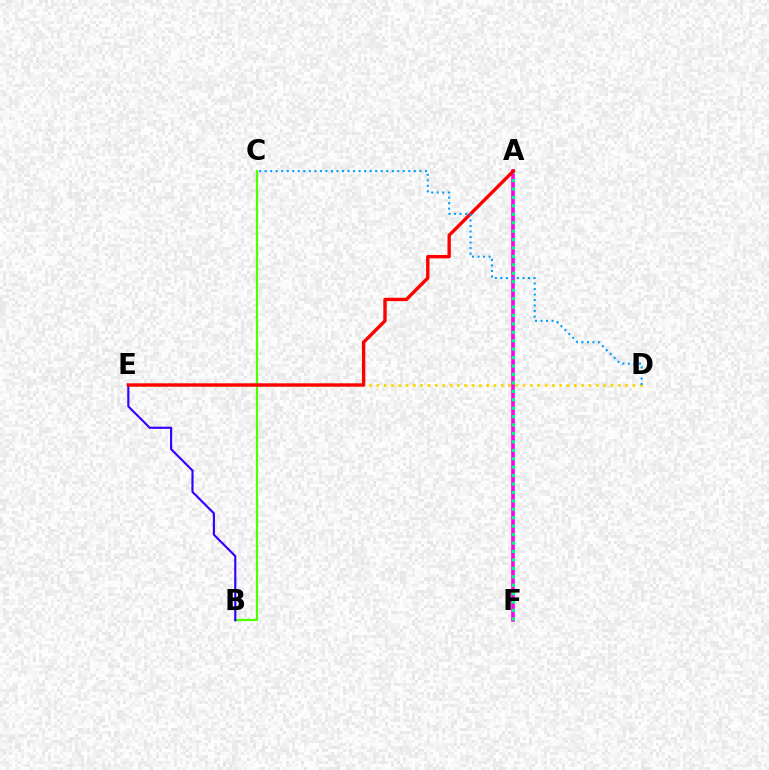{('D', 'E'): [{'color': '#ffd500', 'line_style': 'dotted', 'thickness': 1.99}], ('A', 'F'): [{'color': '#ff00ed', 'line_style': 'solid', 'thickness': 2.61}, {'color': '#00ff86', 'line_style': 'dotted', 'thickness': 2.29}], ('B', 'C'): [{'color': '#4fff00', 'line_style': 'solid', 'thickness': 1.61}], ('B', 'E'): [{'color': '#3700ff', 'line_style': 'solid', 'thickness': 1.56}], ('A', 'E'): [{'color': '#ff0000', 'line_style': 'solid', 'thickness': 2.43}], ('C', 'D'): [{'color': '#009eff', 'line_style': 'dotted', 'thickness': 1.5}]}